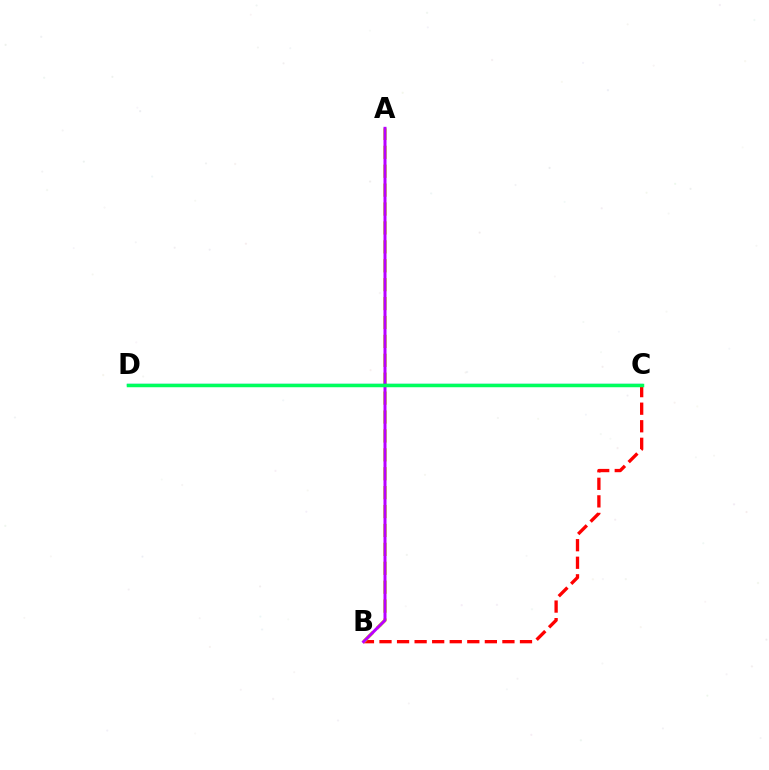{('B', 'C'): [{'color': '#ff0000', 'line_style': 'dashed', 'thickness': 2.39}], ('A', 'B'): [{'color': '#d1ff00', 'line_style': 'dashed', 'thickness': 2.57}, {'color': '#b900ff', 'line_style': 'solid', 'thickness': 2.17}], ('C', 'D'): [{'color': '#0074ff', 'line_style': 'solid', 'thickness': 1.62}, {'color': '#00ff5c', 'line_style': 'solid', 'thickness': 2.5}]}